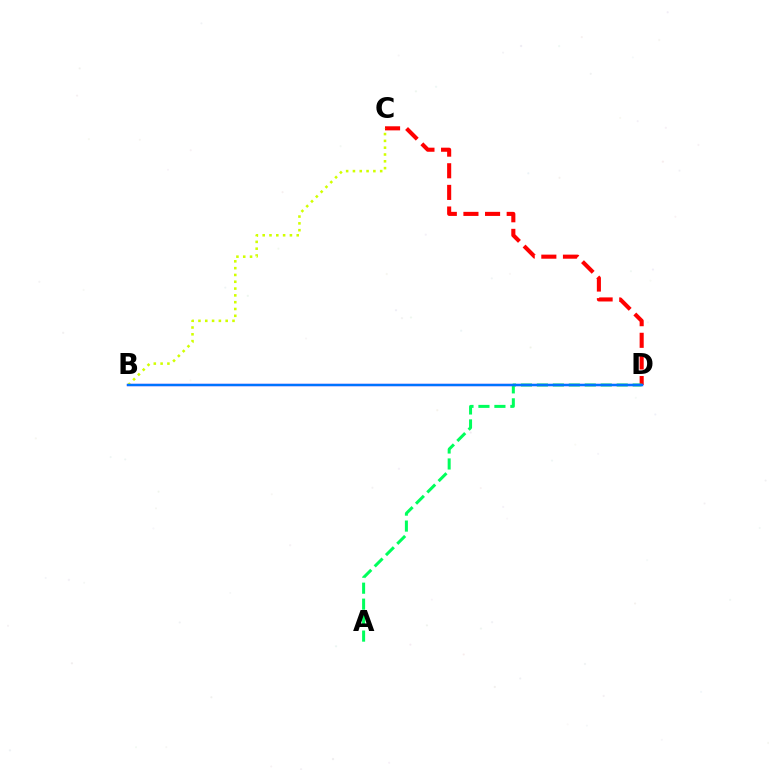{('C', 'D'): [{'color': '#ff0000', 'line_style': 'dashed', 'thickness': 2.94}], ('A', 'D'): [{'color': '#00ff5c', 'line_style': 'dashed', 'thickness': 2.17}], ('B', 'D'): [{'color': '#b900ff', 'line_style': 'solid', 'thickness': 1.59}, {'color': '#0074ff', 'line_style': 'solid', 'thickness': 1.74}], ('B', 'C'): [{'color': '#d1ff00', 'line_style': 'dotted', 'thickness': 1.85}]}